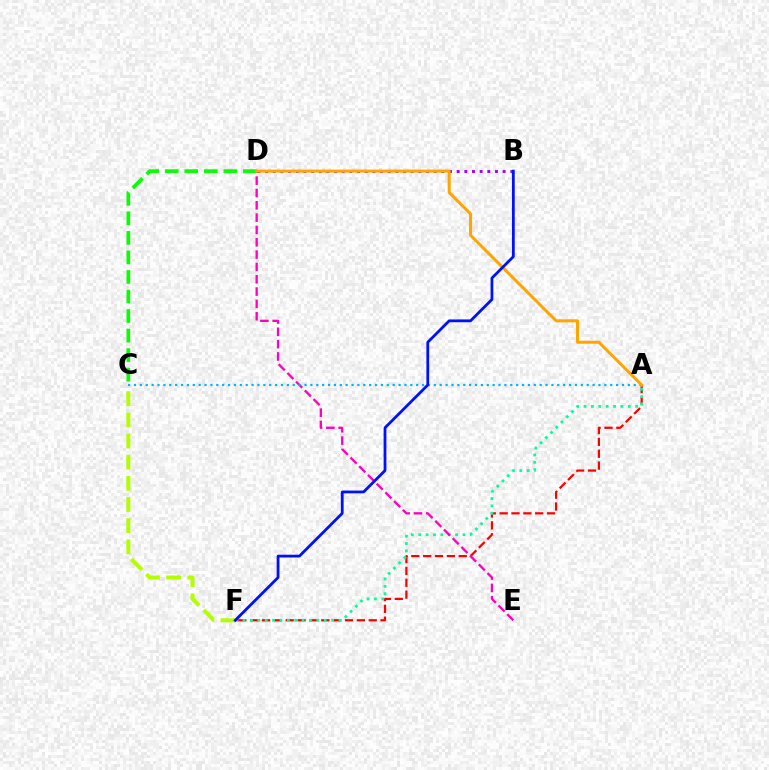{('C', 'D'): [{'color': '#08ff00', 'line_style': 'dashed', 'thickness': 2.65}], ('B', 'D'): [{'color': '#9b00ff', 'line_style': 'dotted', 'thickness': 2.08}], ('A', 'F'): [{'color': '#ff0000', 'line_style': 'dashed', 'thickness': 1.61}, {'color': '#00ff9d', 'line_style': 'dotted', 'thickness': 2.01}], ('D', 'E'): [{'color': '#ff00bd', 'line_style': 'dashed', 'thickness': 1.67}], ('A', 'C'): [{'color': '#00b5ff', 'line_style': 'dotted', 'thickness': 1.6}], ('A', 'D'): [{'color': '#ffa500', 'line_style': 'solid', 'thickness': 2.17}], ('C', 'F'): [{'color': '#b3ff00', 'line_style': 'dashed', 'thickness': 2.87}], ('B', 'F'): [{'color': '#0010ff', 'line_style': 'solid', 'thickness': 2.0}]}